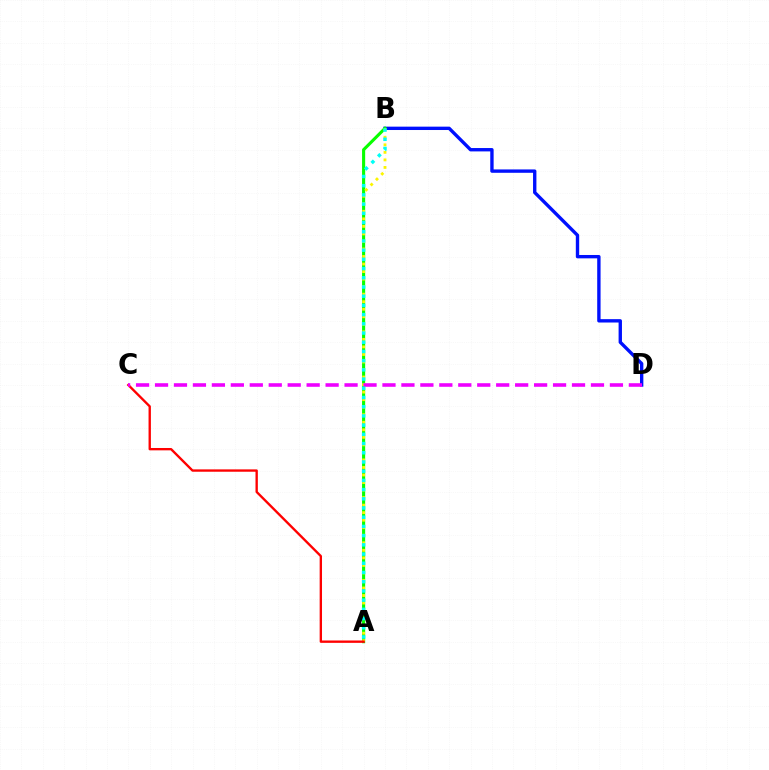{('B', 'D'): [{'color': '#0010ff', 'line_style': 'solid', 'thickness': 2.42}], ('A', 'B'): [{'color': '#08ff00', 'line_style': 'solid', 'thickness': 2.24}, {'color': '#fcf500', 'line_style': 'dotted', 'thickness': 2.05}, {'color': '#00fff6', 'line_style': 'dotted', 'thickness': 2.5}], ('A', 'C'): [{'color': '#ff0000', 'line_style': 'solid', 'thickness': 1.69}], ('C', 'D'): [{'color': '#ee00ff', 'line_style': 'dashed', 'thickness': 2.57}]}